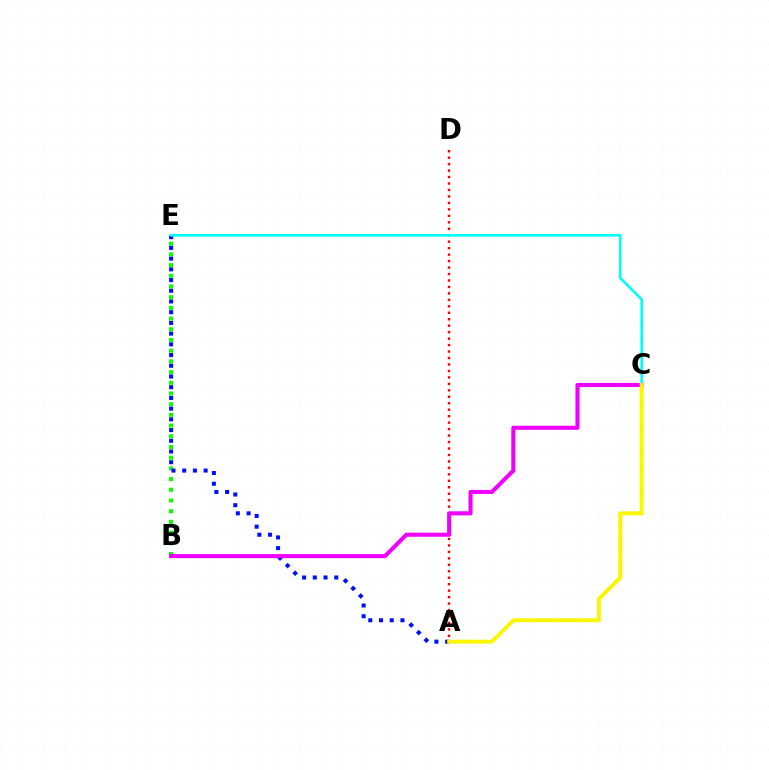{('A', 'D'): [{'color': '#ff0000', 'line_style': 'dotted', 'thickness': 1.76}], ('B', 'E'): [{'color': '#08ff00', 'line_style': 'dotted', 'thickness': 2.91}], ('A', 'E'): [{'color': '#0010ff', 'line_style': 'dotted', 'thickness': 2.91}], ('C', 'E'): [{'color': '#00fff6', 'line_style': 'solid', 'thickness': 1.89}], ('B', 'C'): [{'color': '#ee00ff', 'line_style': 'solid', 'thickness': 2.94}], ('A', 'C'): [{'color': '#fcf500', 'line_style': 'solid', 'thickness': 2.83}]}